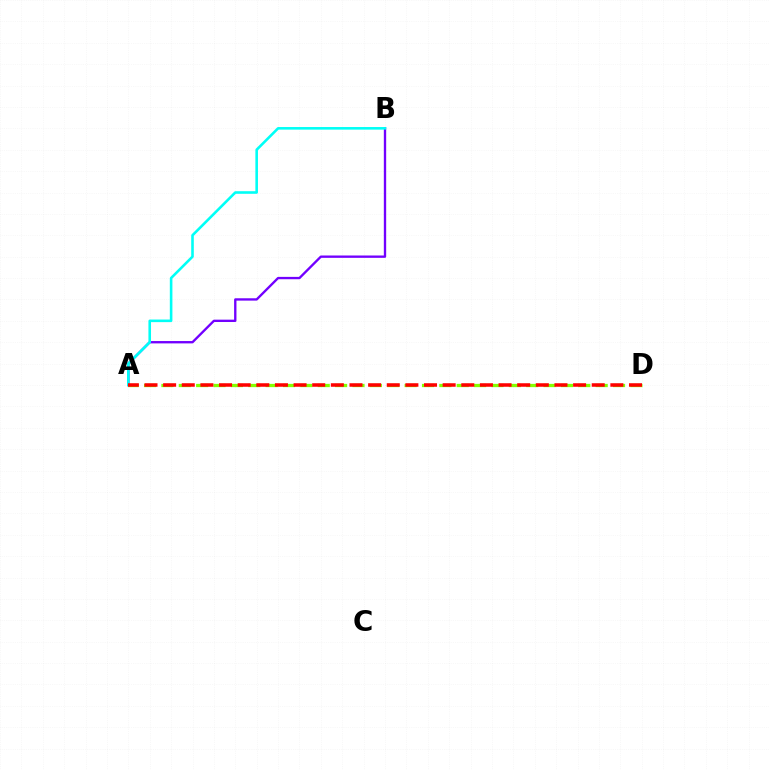{('A', 'B'): [{'color': '#7200ff', 'line_style': 'solid', 'thickness': 1.69}, {'color': '#00fff6', 'line_style': 'solid', 'thickness': 1.87}], ('A', 'D'): [{'color': '#84ff00', 'line_style': 'dashed', 'thickness': 2.36}, {'color': '#ff0000', 'line_style': 'dashed', 'thickness': 2.53}]}